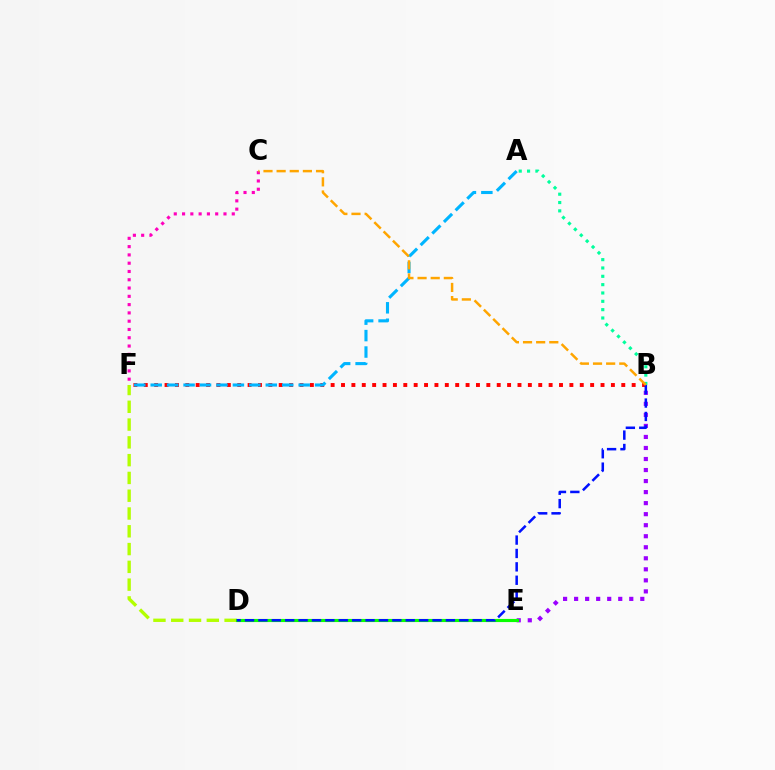{('D', 'F'): [{'color': '#b3ff00', 'line_style': 'dashed', 'thickness': 2.42}], ('B', 'F'): [{'color': '#ff0000', 'line_style': 'dotted', 'thickness': 2.82}], ('B', 'E'): [{'color': '#9b00ff', 'line_style': 'dotted', 'thickness': 3.0}], ('C', 'F'): [{'color': '#ff00bd', 'line_style': 'dotted', 'thickness': 2.25}], ('D', 'E'): [{'color': '#08ff00', 'line_style': 'solid', 'thickness': 2.26}], ('B', 'D'): [{'color': '#0010ff', 'line_style': 'dashed', 'thickness': 1.82}], ('A', 'B'): [{'color': '#00ff9d', 'line_style': 'dotted', 'thickness': 2.26}], ('A', 'F'): [{'color': '#00b5ff', 'line_style': 'dashed', 'thickness': 2.23}], ('B', 'C'): [{'color': '#ffa500', 'line_style': 'dashed', 'thickness': 1.78}]}